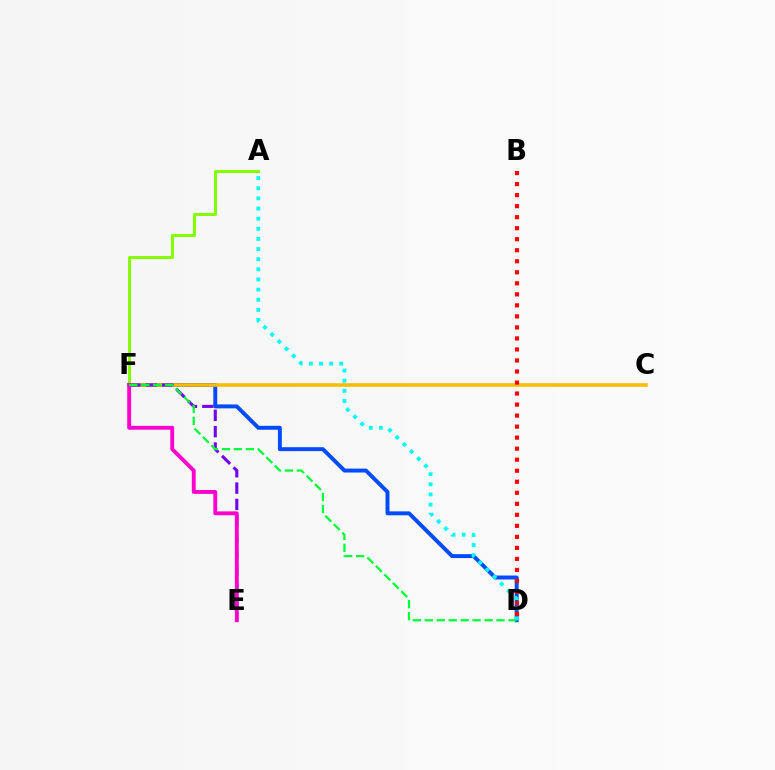{('D', 'F'): [{'color': '#004bff', 'line_style': 'solid', 'thickness': 2.83}, {'color': '#00ff39', 'line_style': 'dashed', 'thickness': 1.63}], ('C', 'F'): [{'color': '#ffbd00', 'line_style': 'solid', 'thickness': 2.57}], ('E', 'F'): [{'color': '#7200ff', 'line_style': 'dashed', 'thickness': 2.22}, {'color': '#ff00cf', 'line_style': 'solid', 'thickness': 2.79}], ('B', 'D'): [{'color': '#ff0000', 'line_style': 'dotted', 'thickness': 3.0}], ('A', 'F'): [{'color': '#84ff00', 'line_style': 'solid', 'thickness': 2.17}], ('A', 'D'): [{'color': '#00fff6', 'line_style': 'dotted', 'thickness': 2.75}]}